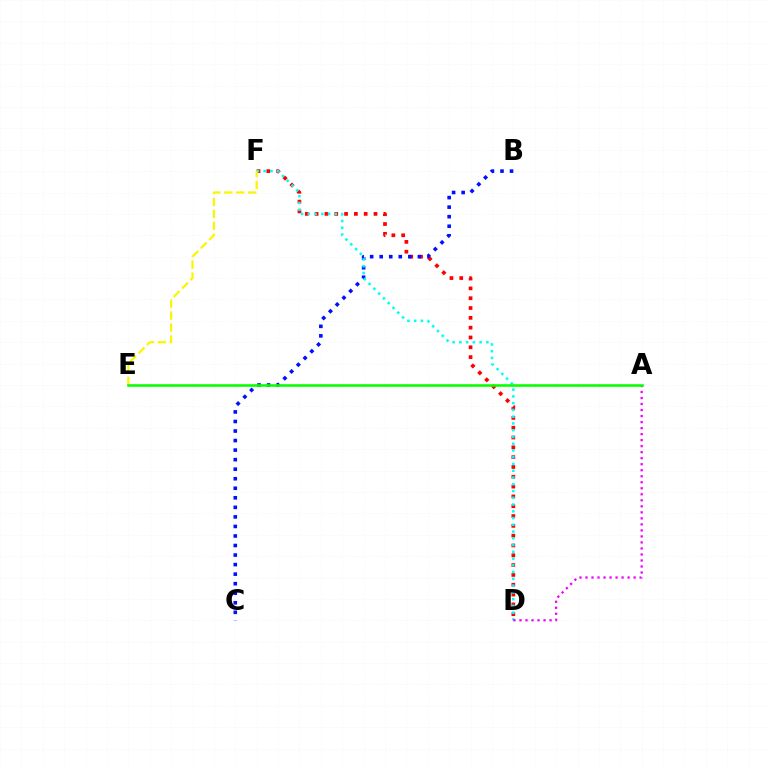{('D', 'F'): [{'color': '#ff0000', 'line_style': 'dotted', 'thickness': 2.67}, {'color': '#00fff6', 'line_style': 'dotted', 'thickness': 1.84}], ('B', 'C'): [{'color': '#0010ff', 'line_style': 'dotted', 'thickness': 2.59}], ('A', 'D'): [{'color': '#ee00ff', 'line_style': 'dotted', 'thickness': 1.63}], ('E', 'F'): [{'color': '#fcf500', 'line_style': 'dashed', 'thickness': 1.62}], ('A', 'E'): [{'color': '#08ff00', 'line_style': 'solid', 'thickness': 1.87}]}